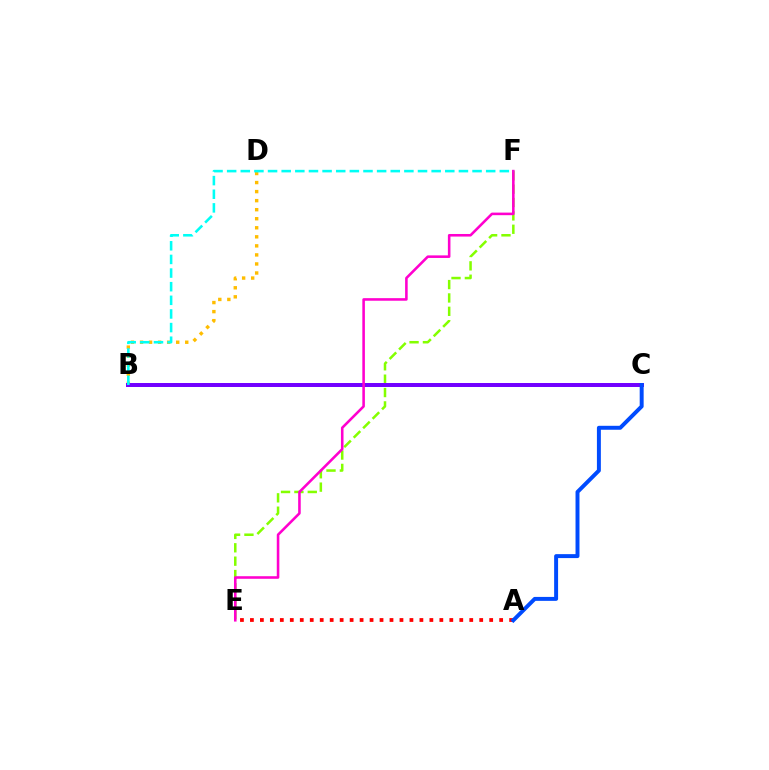{('E', 'F'): [{'color': '#84ff00', 'line_style': 'dashed', 'thickness': 1.82}, {'color': '#ff00cf', 'line_style': 'solid', 'thickness': 1.85}], ('A', 'E'): [{'color': '#ff0000', 'line_style': 'dotted', 'thickness': 2.71}], ('B', 'D'): [{'color': '#ffbd00', 'line_style': 'dotted', 'thickness': 2.46}], ('B', 'C'): [{'color': '#00ff39', 'line_style': 'dotted', 'thickness': 2.58}, {'color': '#7200ff', 'line_style': 'solid', 'thickness': 2.86}], ('A', 'C'): [{'color': '#004bff', 'line_style': 'solid', 'thickness': 2.85}], ('B', 'F'): [{'color': '#00fff6', 'line_style': 'dashed', 'thickness': 1.85}]}